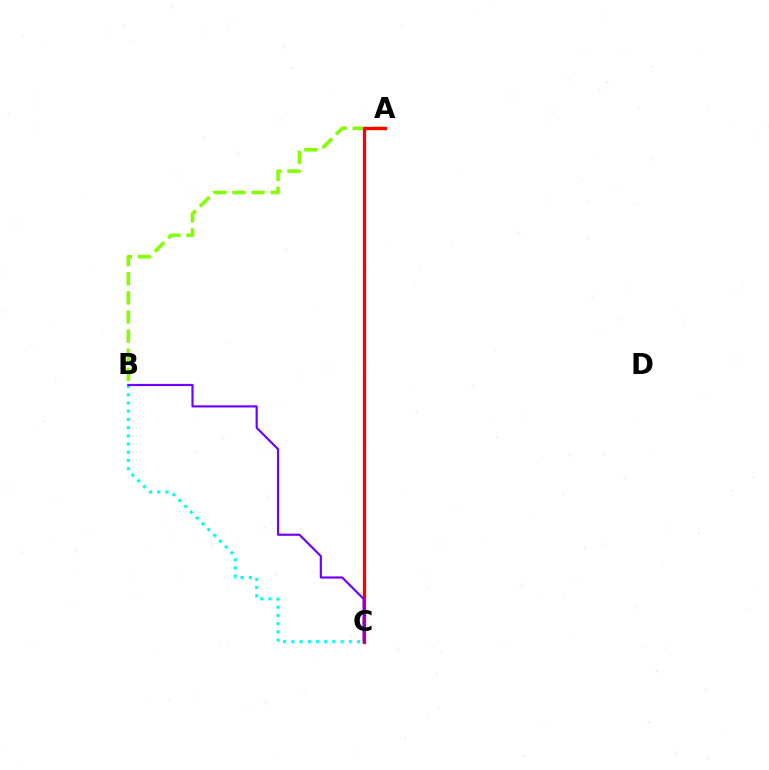{('A', 'B'): [{'color': '#84ff00', 'line_style': 'dashed', 'thickness': 2.59}], ('B', 'C'): [{'color': '#00fff6', 'line_style': 'dotted', 'thickness': 2.23}, {'color': '#7200ff', 'line_style': 'solid', 'thickness': 1.57}], ('A', 'C'): [{'color': '#ff0000', 'line_style': 'solid', 'thickness': 2.35}]}